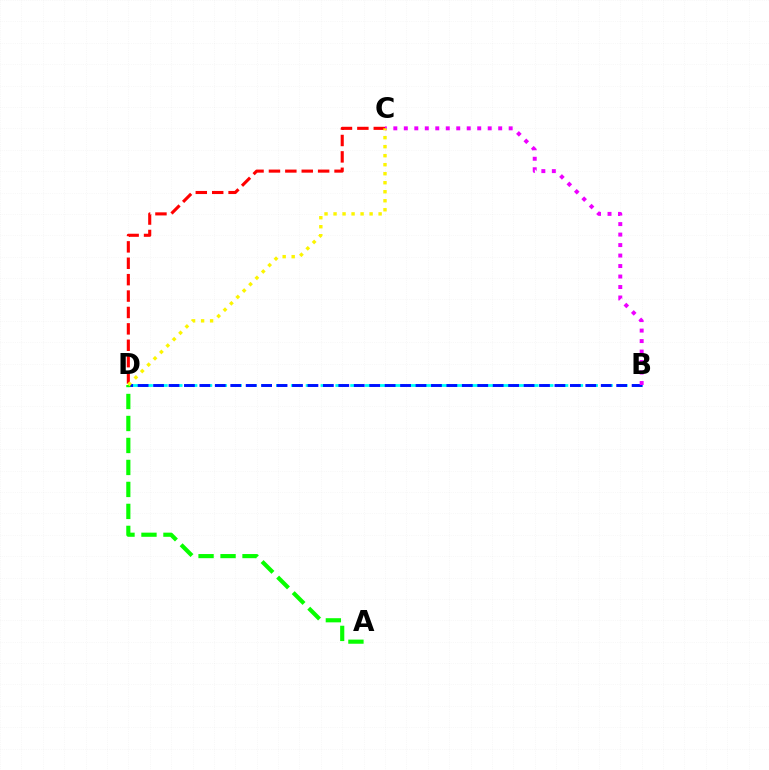{('B', 'D'): [{'color': '#00fff6', 'line_style': 'dashed', 'thickness': 2.02}, {'color': '#0010ff', 'line_style': 'dashed', 'thickness': 2.1}], ('C', 'D'): [{'color': '#ff0000', 'line_style': 'dashed', 'thickness': 2.23}, {'color': '#fcf500', 'line_style': 'dotted', 'thickness': 2.45}], ('A', 'D'): [{'color': '#08ff00', 'line_style': 'dashed', 'thickness': 2.99}], ('B', 'C'): [{'color': '#ee00ff', 'line_style': 'dotted', 'thickness': 2.85}]}